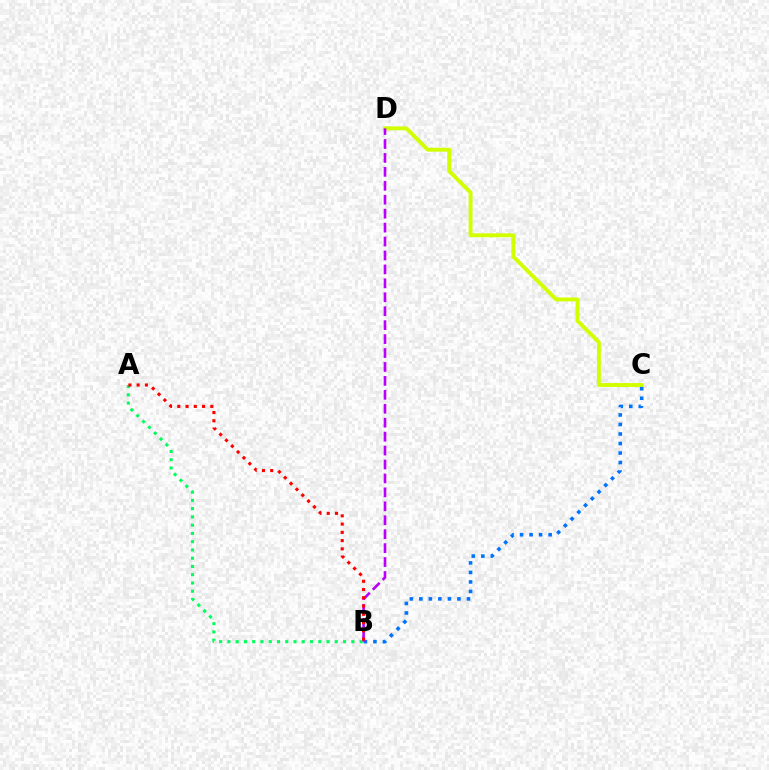{('A', 'B'): [{'color': '#00ff5c', 'line_style': 'dotted', 'thickness': 2.24}, {'color': '#ff0000', 'line_style': 'dotted', 'thickness': 2.24}], ('C', 'D'): [{'color': '#d1ff00', 'line_style': 'solid', 'thickness': 2.81}], ('B', 'C'): [{'color': '#0074ff', 'line_style': 'dotted', 'thickness': 2.59}], ('B', 'D'): [{'color': '#b900ff', 'line_style': 'dashed', 'thickness': 1.89}]}